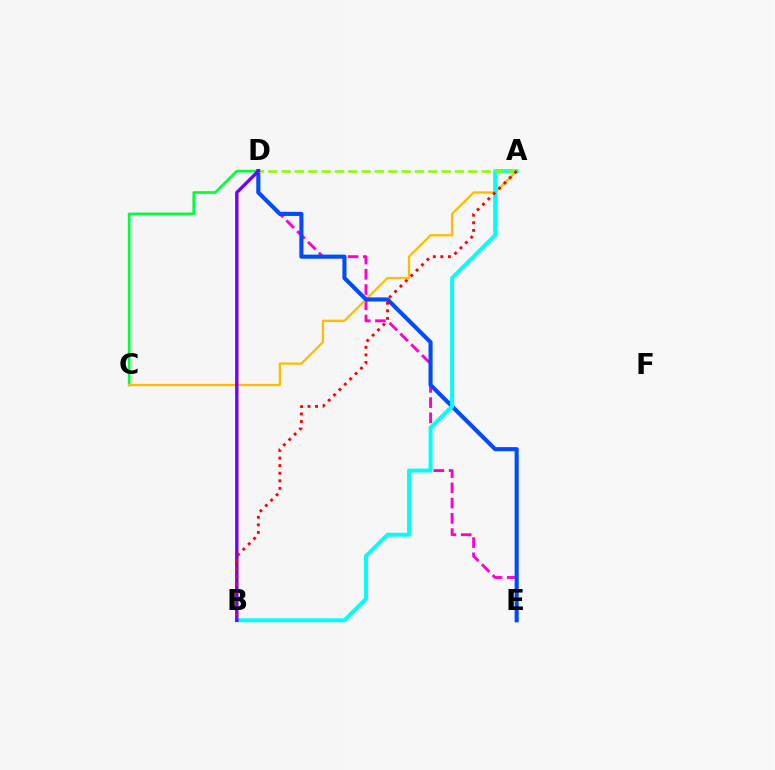{('C', 'D'): [{'color': '#00ff39', 'line_style': 'solid', 'thickness': 1.92}], ('D', 'E'): [{'color': '#ff00cf', 'line_style': 'dashed', 'thickness': 2.07}, {'color': '#004bff', 'line_style': 'solid', 'thickness': 2.95}], ('A', 'C'): [{'color': '#ffbd00', 'line_style': 'solid', 'thickness': 1.66}], ('A', 'B'): [{'color': '#00fff6', 'line_style': 'solid', 'thickness': 2.84}, {'color': '#ff0000', 'line_style': 'dotted', 'thickness': 2.06}], ('A', 'D'): [{'color': '#84ff00', 'line_style': 'dashed', 'thickness': 1.81}], ('B', 'D'): [{'color': '#7200ff', 'line_style': 'solid', 'thickness': 2.43}]}